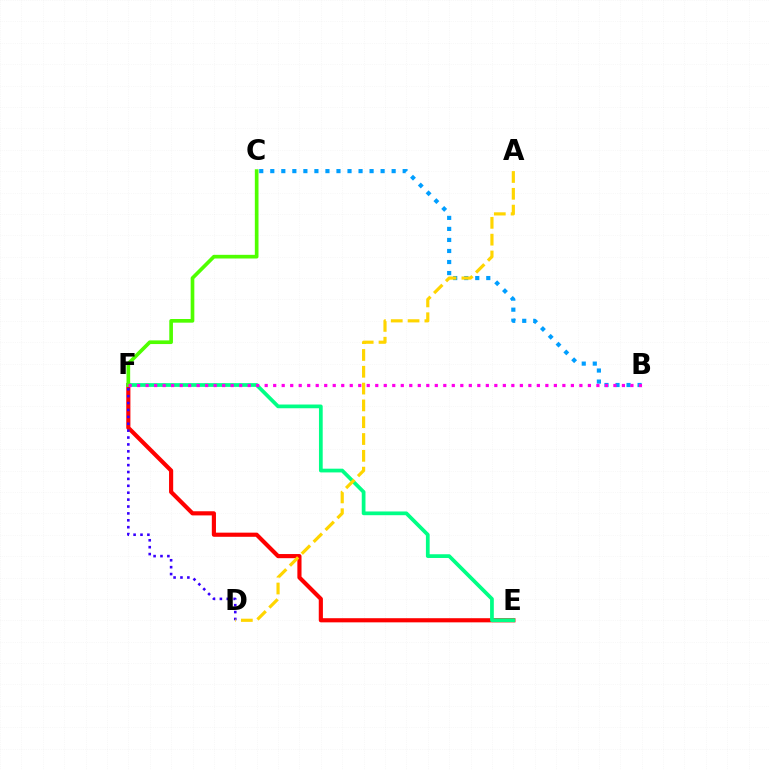{('E', 'F'): [{'color': '#ff0000', 'line_style': 'solid', 'thickness': 2.98}, {'color': '#00ff86', 'line_style': 'solid', 'thickness': 2.69}], ('B', 'C'): [{'color': '#009eff', 'line_style': 'dotted', 'thickness': 3.0}], ('C', 'F'): [{'color': '#4fff00', 'line_style': 'solid', 'thickness': 2.64}], ('D', 'F'): [{'color': '#3700ff', 'line_style': 'dotted', 'thickness': 1.87}], ('B', 'F'): [{'color': '#ff00ed', 'line_style': 'dotted', 'thickness': 2.31}], ('A', 'D'): [{'color': '#ffd500', 'line_style': 'dashed', 'thickness': 2.28}]}